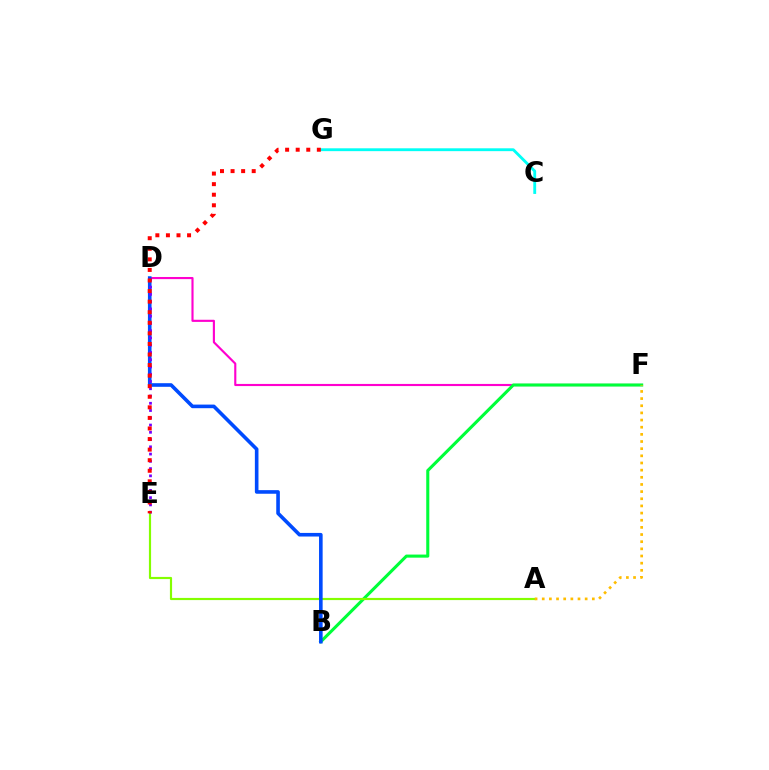{('D', 'F'): [{'color': '#ff00cf', 'line_style': 'solid', 'thickness': 1.54}], ('B', 'F'): [{'color': '#00ff39', 'line_style': 'solid', 'thickness': 2.22}], ('A', 'E'): [{'color': '#84ff00', 'line_style': 'solid', 'thickness': 1.56}], ('B', 'D'): [{'color': '#004bff', 'line_style': 'solid', 'thickness': 2.6}], ('D', 'E'): [{'color': '#7200ff', 'line_style': 'dotted', 'thickness': 1.97}], ('A', 'F'): [{'color': '#ffbd00', 'line_style': 'dotted', 'thickness': 1.94}], ('C', 'G'): [{'color': '#00fff6', 'line_style': 'solid', 'thickness': 2.05}], ('E', 'G'): [{'color': '#ff0000', 'line_style': 'dotted', 'thickness': 2.87}]}